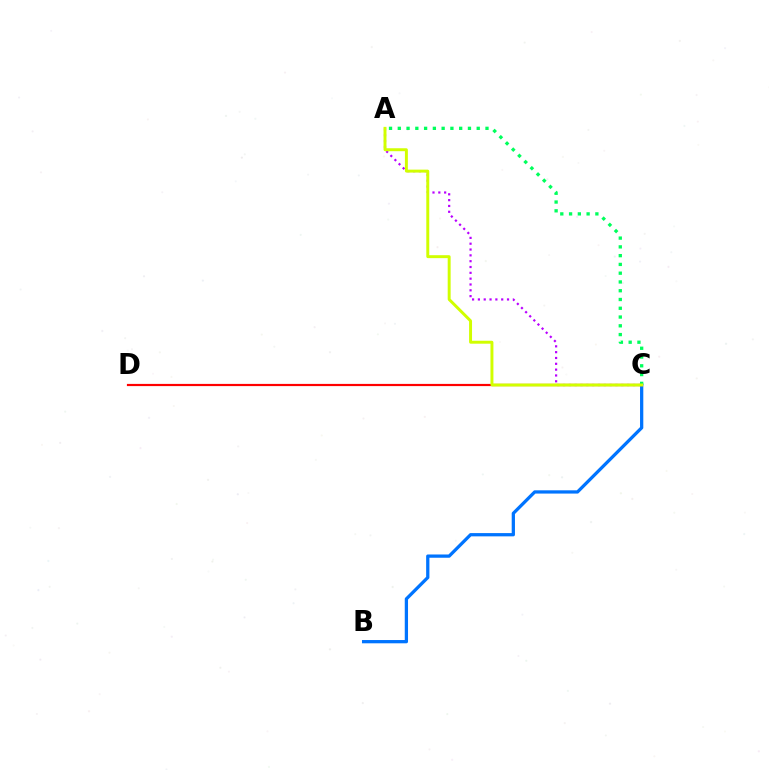{('B', 'C'): [{'color': '#0074ff', 'line_style': 'solid', 'thickness': 2.35}], ('C', 'D'): [{'color': '#ff0000', 'line_style': 'solid', 'thickness': 1.58}], ('A', 'C'): [{'color': '#b900ff', 'line_style': 'dotted', 'thickness': 1.58}, {'color': '#00ff5c', 'line_style': 'dotted', 'thickness': 2.38}, {'color': '#d1ff00', 'line_style': 'solid', 'thickness': 2.12}]}